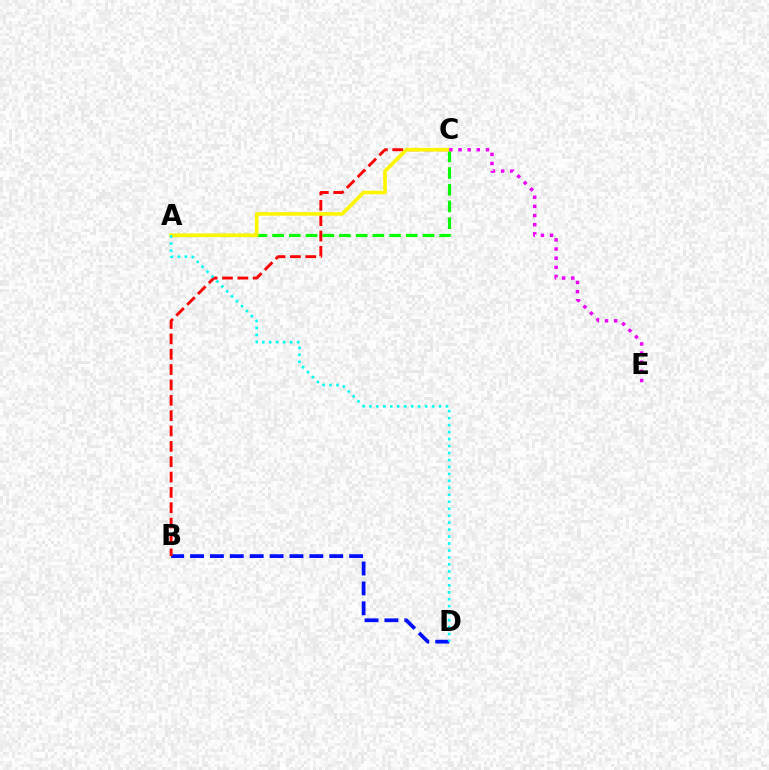{('B', 'D'): [{'color': '#0010ff', 'line_style': 'dashed', 'thickness': 2.7}], ('A', 'C'): [{'color': '#08ff00', 'line_style': 'dashed', 'thickness': 2.27}, {'color': '#fcf500', 'line_style': 'solid', 'thickness': 2.63}], ('B', 'C'): [{'color': '#ff0000', 'line_style': 'dashed', 'thickness': 2.09}], ('A', 'D'): [{'color': '#00fff6', 'line_style': 'dotted', 'thickness': 1.89}], ('C', 'E'): [{'color': '#ee00ff', 'line_style': 'dotted', 'thickness': 2.48}]}